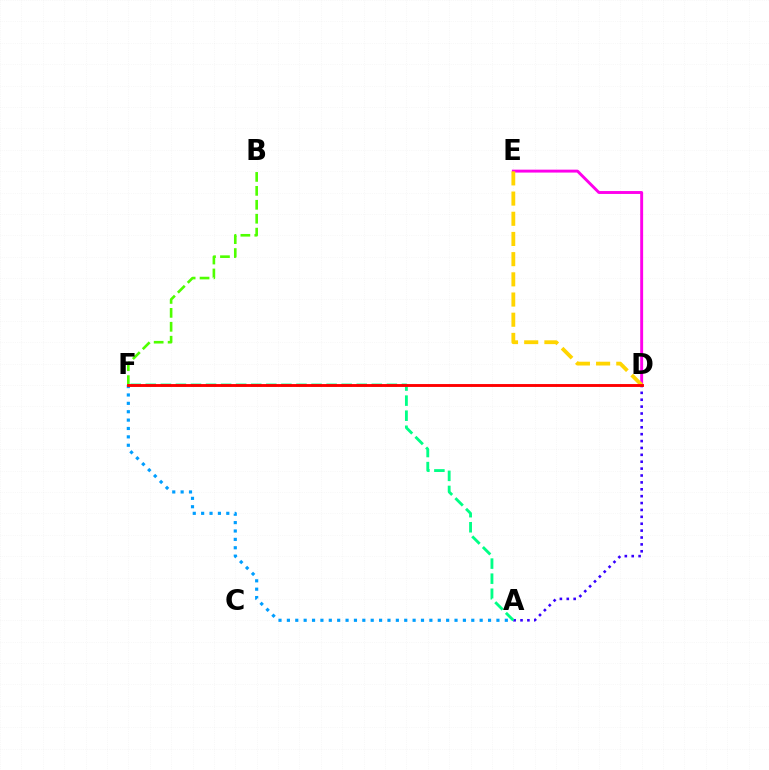{('A', 'F'): [{'color': '#009eff', 'line_style': 'dotted', 'thickness': 2.28}, {'color': '#00ff86', 'line_style': 'dashed', 'thickness': 2.05}], ('D', 'E'): [{'color': '#ff00ed', 'line_style': 'solid', 'thickness': 2.1}, {'color': '#ffd500', 'line_style': 'dashed', 'thickness': 2.74}], ('B', 'F'): [{'color': '#4fff00', 'line_style': 'dashed', 'thickness': 1.89}], ('A', 'D'): [{'color': '#3700ff', 'line_style': 'dotted', 'thickness': 1.87}], ('D', 'F'): [{'color': '#ff0000', 'line_style': 'solid', 'thickness': 2.08}]}